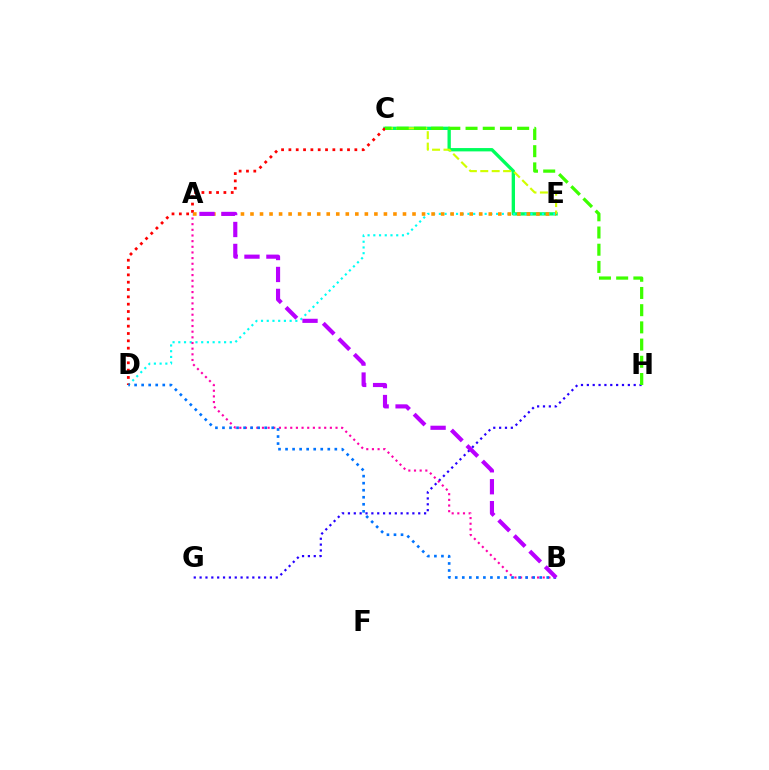{('C', 'E'): [{'color': '#00ff5c', 'line_style': 'solid', 'thickness': 2.4}, {'color': '#d1ff00', 'line_style': 'dashed', 'thickness': 1.55}], ('D', 'E'): [{'color': '#00fff6', 'line_style': 'dotted', 'thickness': 1.56}], ('C', 'D'): [{'color': '#ff0000', 'line_style': 'dotted', 'thickness': 1.99}], ('G', 'H'): [{'color': '#2500ff', 'line_style': 'dotted', 'thickness': 1.59}], ('A', 'B'): [{'color': '#ff00ac', 'line_style': 'dotted', 'thickness': 1.54}, {'color': '#b900ff', 'line_style': 'dashed', 'thickness': 2.98}], ('A', 'E'): [{'color': '#ff9400', 'line_style': 'dotted', 'thickness': 2.59}], ('B', 'D'): [{'color': '#0074ff', 'line_style': 'dotted', 'thickness': 1.91}], ('C', 'H'): [{'color': '#3dff00', 'line_style': 'dashed', 'thickness': 2.34}]}